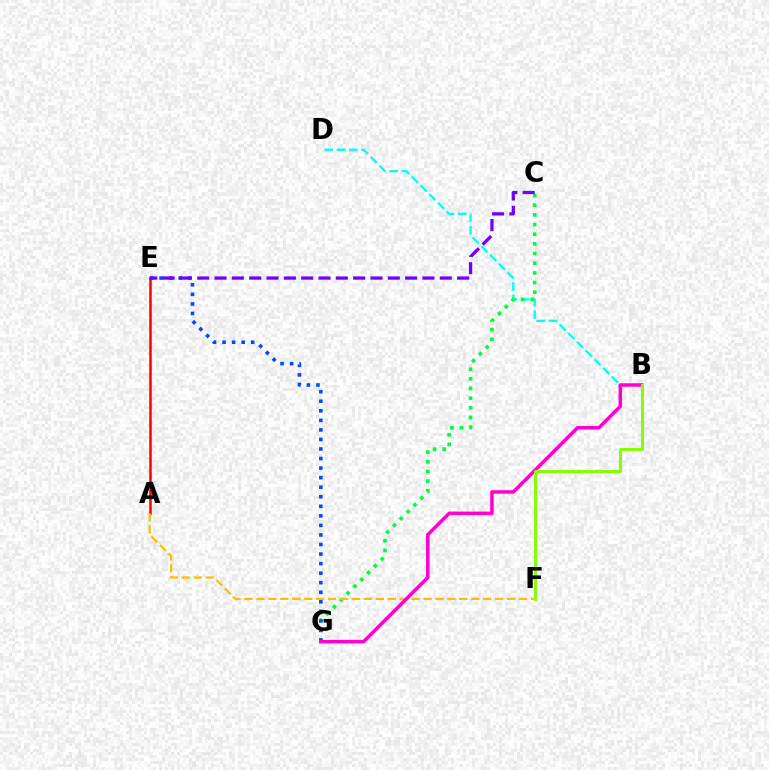{('B', 'D'): [{'color': '#00fff6', 'line_style': 'dashed', 'thickness': 1.67}], ('A', 'E'): [{'color': '#ff0000', 'line_style': 'solid', 'thickness': 1.8}], ('C', 'G'): [{'color': '#00ff39', 'line_style': 'dotted', 'thickness': 2.63}], ('E', 'G'): [{'color': '#004bff', 'line_style': 'dotted', 'thickness': 2.6}], ('A', 'F'): [{'color': '#ffbd00', 'line_style': 'dashed', 'thickness': 1.62}], ('B', 'G'): [{'color': '#ff00cf', 'line_style': 'solid', 'thickness': 2.53}], ('C', 'E'): [{'color': '#7200ff', 'line_style': 'dashed', 'thickness': 2.35}], ('B', 'F'): [{'color': '#84ff00', 'line_style': 'solid', 'thickness': 2.15}]}